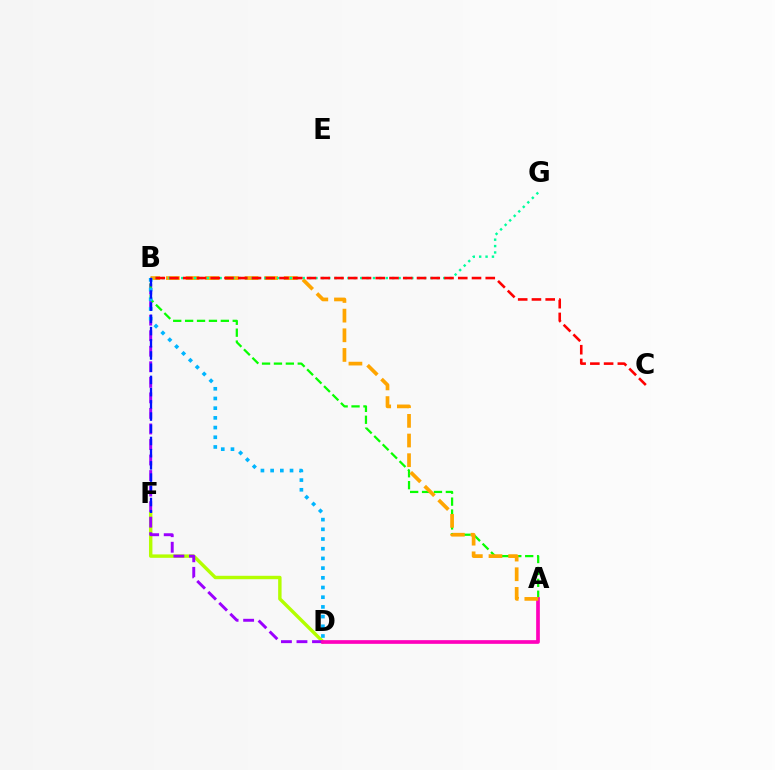{('D', 'F'): [{'color': '#b3ff00', 'line_style': 'solid', 'thickness': 2.46}], ('B', 'D'): [{'color': '#9b00ff', 'line_style': 'dashed', 'thickness': 2.11}, {'color': '#00b5ff', 'line_style': 'dotted', 'thickness': 2.63}], ('A', 'B'): [{'color': '#08ff00', 'line_style': 'dashed', 'thickness': 1.62}, {'color': '#ffa500', 'line_style': 'dashed', 'thickness': 2.67}], ('A', 'D'): [{'color': '#ff00bd', 'line_style': 'solid', 'thickness': 2.65}], ('B', 'G'): [{'color': '#00ff9d', 'line_style': 'dotted', 'thickness': 1.74}], ('B', 'C'): [{'color': '#ff0000', 'line_style': 'dashed', 'thickness': 1.87}], ('B', 'F'): [{'color': '#0010ff', 'line_style': 'dashed', 'thickness': 1.66}]}